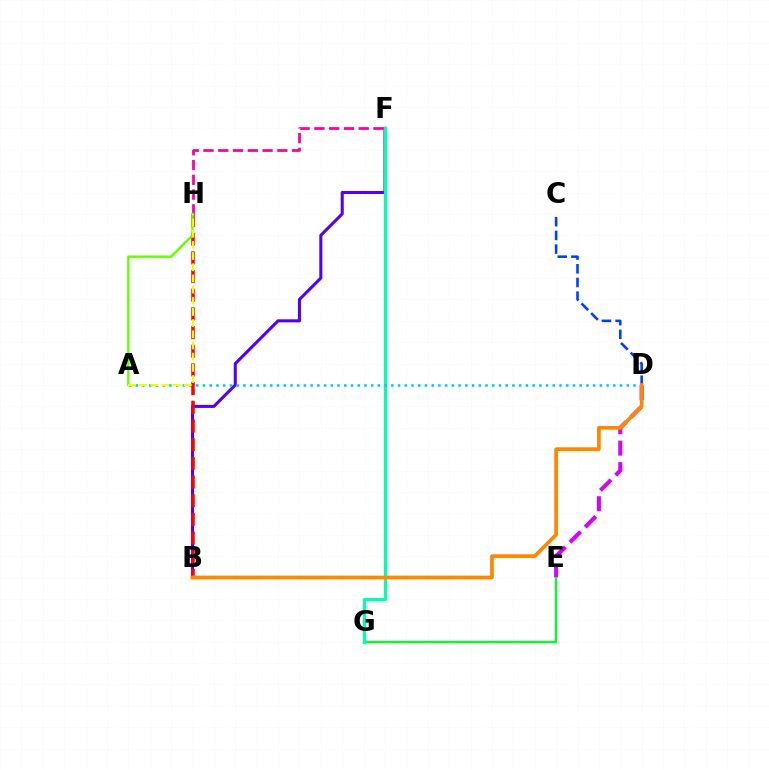{('D', 'E'): [{'color': '#d600ff', 'line_style': 'dashed', 'thickness': 2.92}], ('B', 'F'): [{'color': '#4f00ff', 'line_style': 'solid', 'thickness': 2.21}], ('E', 'G'): [{'color': '#00ff27', 'line_style': 'solid', 'thickness': 1.66}], ('F', 'G'): [{'color': '#00ffaf', 'line_style': 'solid', 'thickness': 2.32}], ('A', 'D'): [{'color': '#00c7ff', 'line_style': 'dotted', 'thickness': 1.83}], ('B', 'H'): [{'color': '#ff0000', 'line_style': 'dashed', 'thickness': 2.54}], ('F', 'H'): [{'color': '#ff00a0', 'line_style': 'dashed', 'thickness': 2.01}], ('A', 'H'): [{'color': '#66ff00', 'line_style': 'solid', 'thickness': 1.74}, {'color': '#eeff00', 'line_style': 'dashed', 'thickness': 1.52}], ('C', 'D'): [{'color': '#003fff', 'line_style': 'dashed', 'thickness': 1.86}], ('B', 'D'): [{'color': '#ff8800', 'line_style': 'solid', 'thickness': 2.69}]}